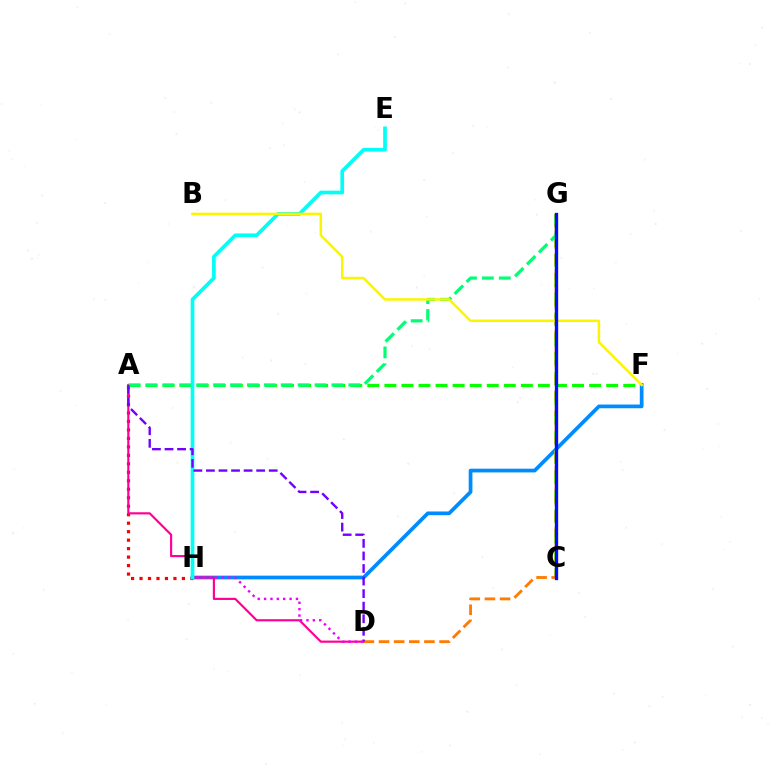{('A', 'H'): [{'color': '#ff0000', 'line_style': 'dotted', 'thickness': 2.3}], ('A', 'F'): [{'color': '#08ff00', 'line_style': 'dashed', 'thickness': 2.32}], ('F', 'H'): [{'color': '#008cff', 'line_style': 'solid', 'thickness': 2.68}], ('C', 'G'): [{'color': '#84ff00', 'line_style': 'dashed', 'thickness': 2.68}, {'color': '#0010ff', 'line_style': 'solid', 'thickness': 2.4}], ('A', 'D'): [{'color': '#ff0094', 'line_style': 'solid', 'thickness': 1.56}, {'color': '#7200ff', 'line_style': 'dashed', 'thickness': 1.71}], ('E', 'H'): [{'color': '#00fff6', 'line_style': 'solid', 'thickness': 2.65}], ('A', 'G'): [{'color': '#00ff74', 'line_style': 'dashed', 'thickness': 2.3}], ('D', 'G'): [{'color': '#ff7c00', 'line_style': 'dashed', 'thickness': 2.06}], ('B', 'F'): [{'color': '#fcf500', 'line_style': 'solid', 'thickness': 1.8}], ('D', 'H'): [{'color': '#ee00ff', 'line_style': 'dotted', 'thickness': 1.73}]}